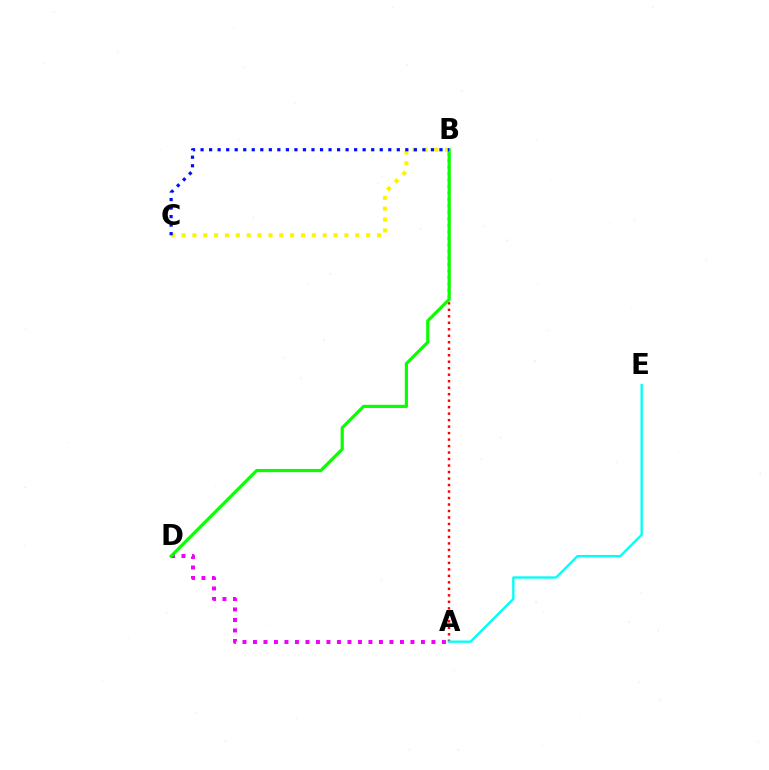{('A', 'B'): [{'color': '#ff0000', 'line_style': 'dotted', 'thickness': 1.76}], ('A', 'D'): [{'color': '#ee00ff', 'line_style': 'dotted', 'thickness': 2.85}], ('A', 'E'): [{'color': '#00fff6', 'line_style': 'solid', 'thickness': 1.68}], ('B', 'C'): [{'color': '#fcf500', 'line_style': 'dotted', 'thickness': 2.95}, {'color': '#0010ff', 'line_style': 'dotted', 'thickness': 2.32}], ('B', 'D'): [{'color': '#08ff00', 'line_style': 'solid', 'thickness': 2.29}]}